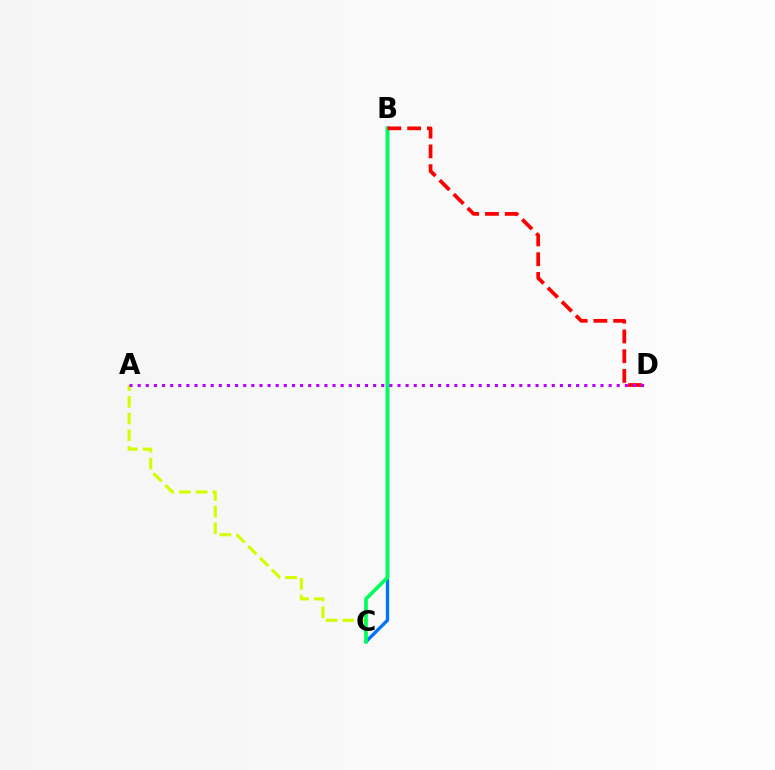{('A', 'C'): [{'color': '#d1ff00', 'line_style': 'dashed', 'thickness': 2.26}], ('B', 'C'): [{'color': '#0074ff', 'line_style': 'solid', 'thickness': 2.4}, {'color': '#00ff5c', 'line_style': 'solid', 'thickness': 2.63}], ('B', 'D'): [{'color': '#ff0000', 'line_style': 'dashed', 'thickness': 2.68}], ('A', 'D'): [{'color': '#b900ff', 'line_style': 'dotted', 'thickness': 2.21}]}